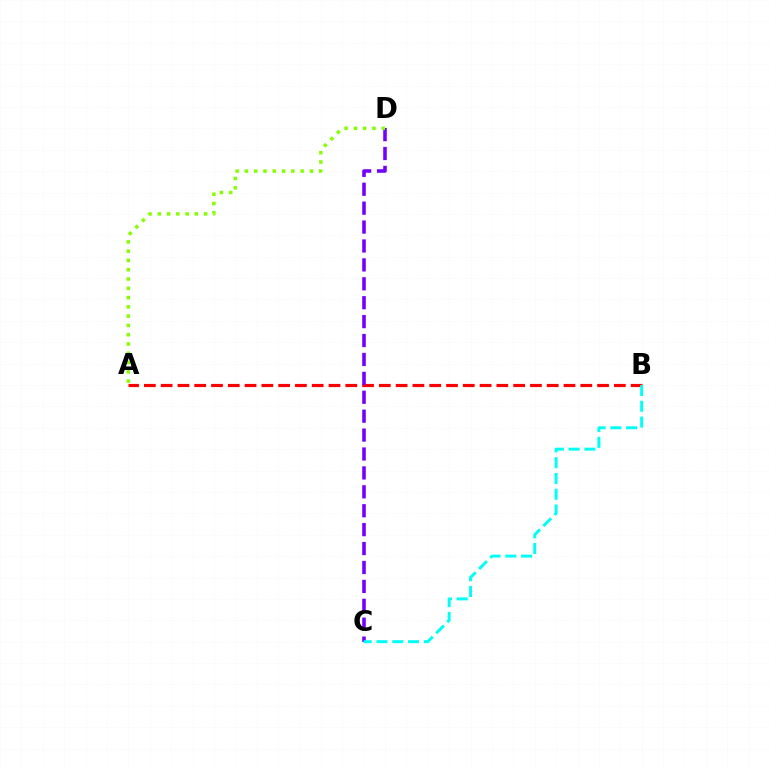{('A', 'B'): [{'color': '#ff0000', 'line_style': 'dashed', 'thickness': 2.28}], ('C', 'D'): [{'color': '#7200ff', 'line_style': 'dashed', 'thickness': 2.57}], ('A', 'D'): [{'color': '#84ff00', 'line_style': 'dotted', 'thickness': 2.52}], ('B', 'C'): [{'color': '#00fff6', 'line_style': 'dashed', 'thickness': 2.14}]}